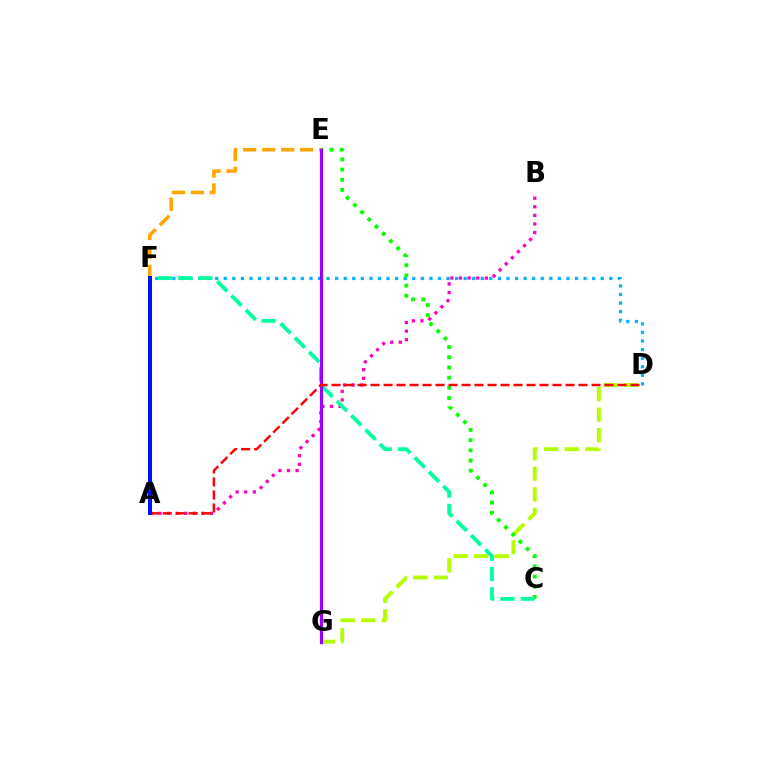{('D', 'F'): [{'color': '#00b5ff', 'line_style': 'dotted', 'thickness': 2.33}], ('E', 'F'): [{'color': '#ffa500', 'line_style': 'dashed', 'thickness': 2.58}], ('A', 'B'): [{'color': '#ff00bd', 'line_style': 'dotted', 'thickness': 2.34}], ('D', 'G'): [{'color': '#b3ff00', 'line_style': 'dashed', 'thickness': 2.79}], ('C', 'E'): [{'color': '#08ff00', 'line_style': 'dotted', 'thickness': 2.77}], ('C', 'F'): [{'color': '#00ff9d', 'line_style': 'dashed', 'thickness': 2.75}], ('E', 'G'): [{'color': '#9b00ff', 'line_style': 'solid', 'thickness': 2.31}], ('A', 'D'): [{'color': '#ff0000', 'line_style': 'dashed', 'thickness': 1.77}], ('A', 'F'): [{'color': '#0010ff', 'line_style': 'solid', 'thickness': 2.89}]}